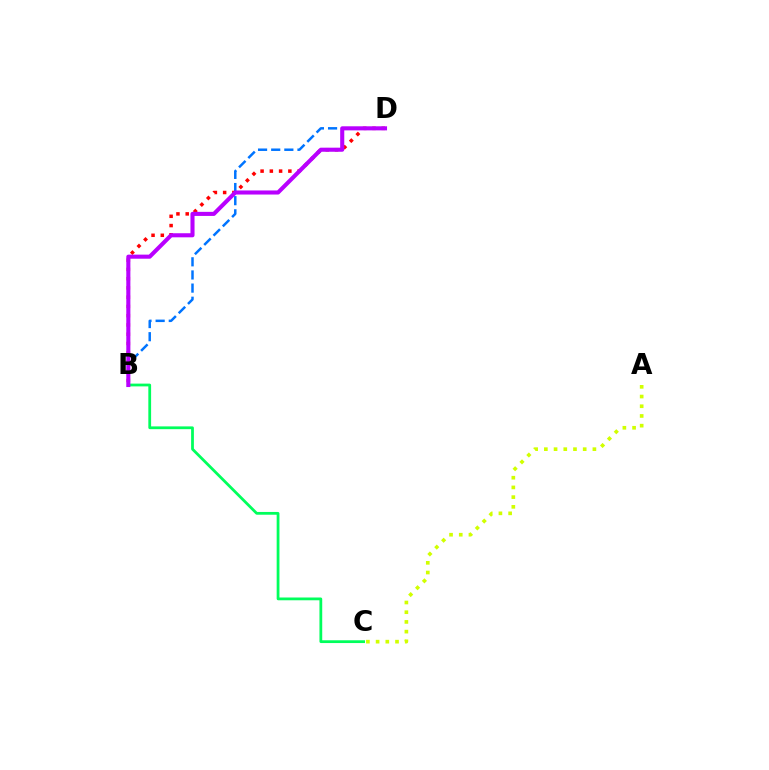{('B', 'D'): [{'color': '#0074ff', 'line_style': 'dashed', 'thickness': 1.79}, {'color': '#ff0000', 'line_style': 'dotted', 'thickness': 2.52}, {'color': '#b900ff', 'line_style': 'solid', 'thickness': 2.94}], ('A', 'C'): [{'color': '#d1ff00', 'line_style': 'dotted', 'thickness': 2.64}], ('B', 'C'): [{'color': '#00ff5c', 'line_style': 'solid', 'thickness': 2.0}]}